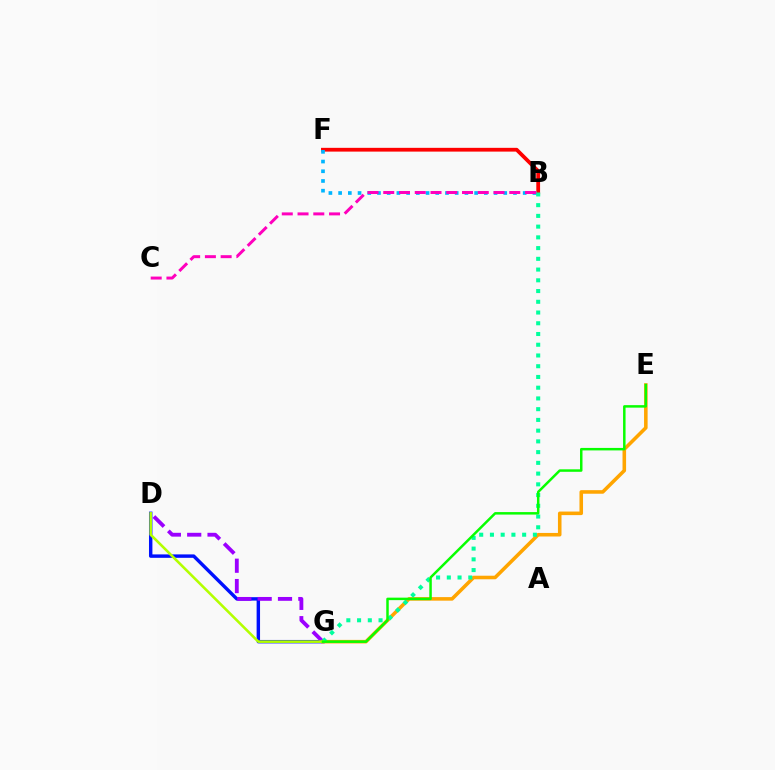{('D', 'G'): [{'color': '#0010ff', 'line_style': 'solid', 'thickness': 2.46}, {'color': '#9b00ff', 'line_style': 'dashed', 'thickness': 2.76}, {'color': '#b3ff00', 'line_style': 'solid', 'thickness': 1.85}], ('B', 'F'): [{'color': '#ff0000', 'line_style': 'solid', 'thickness': 2.71}, {'color': '#00b5ff', 'line_style': 'dotted', 'thickness': 2.64}], ('E', 'G'): [{'color': '#ffa500', 'line_style': 'solid', 'thickness': 2.56}, {'color': '#08ff00', 'line_style': 'solid', 'thickness': 1.79}], ('B', 'G'): [{'color': '#00ff9d', 'line_style': 'dotted', 'thickness': 2.92}], ('B', 'C'): [{'color': '#ff00bd', 'line_style': 'dashed', 'thickness': 2.14}]}